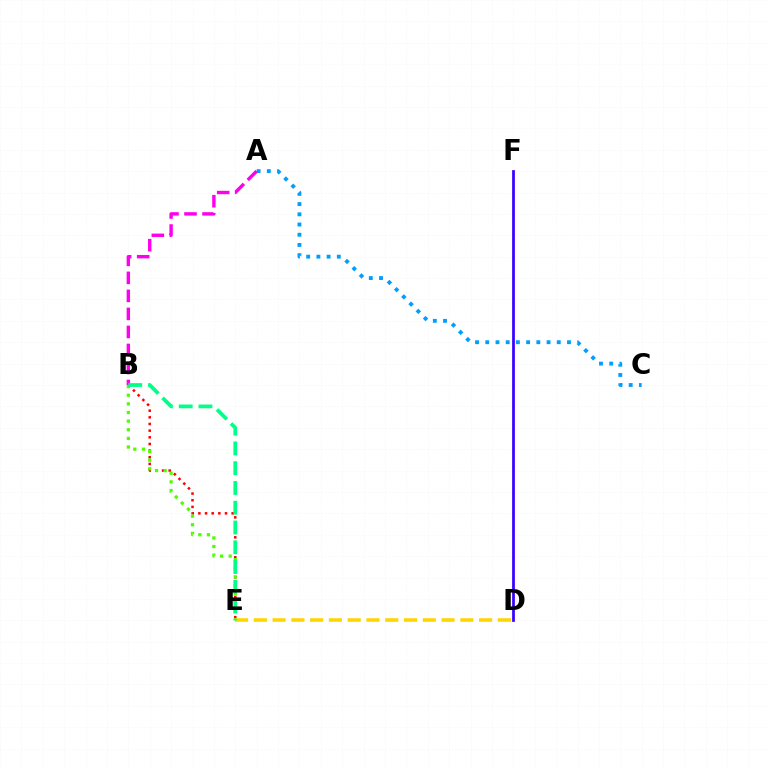{('B', 'E'): [{'color': '#ff0000', 'line_style': 'dotted', 'thickness': 1.81}, {'color': '#4fff00', 'line_style': 'dotted', 'thickness': 2.34}, {'color': '#00ff86', 'line_style': 'dashed', 'thickness': 2.69}], ('D', 'E'): [{'color': '#ffd500', 'line_style': 'dashed', 'thickness': 2.55}], ('D', 'F'): [{'color': '#3700ff', 'line_style': 'solid', 'thickness': 1.97}], ('A', 'C'): [{'color': '#009eff', 'line_style': 'dotted', 'thickness': 2.78}], ('A', 'B'): [{'color': '#ff00ed', 'line_style': 'dashed', 'thickness': 2.45}]}